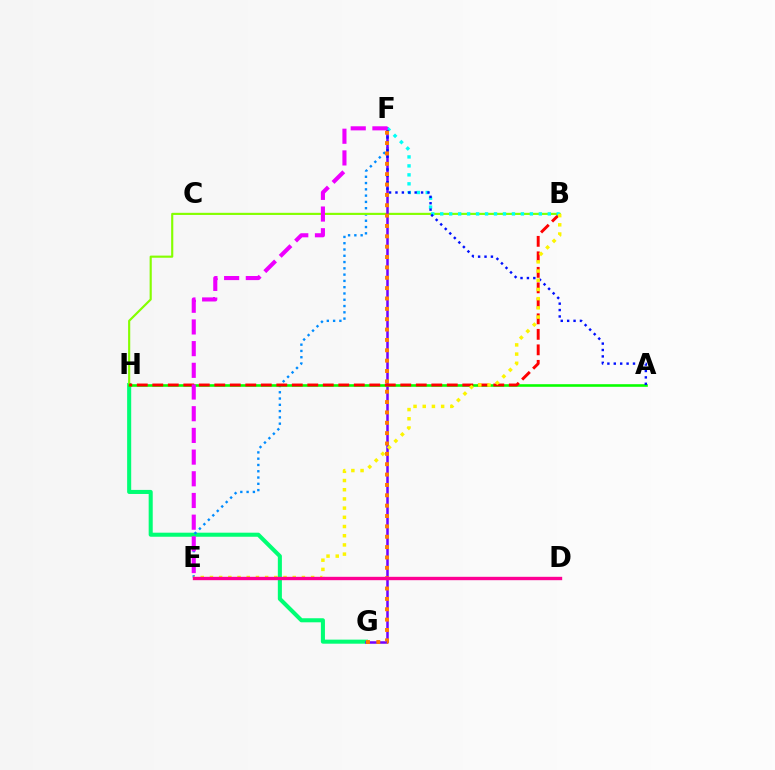{('G', 'H'): [{'color': '#00ff74', 'line_style': 'solid', 'thickness': 2.92}], ('E', 'F'): [{'color': '#008cff', 'line_style': 'dotted', 'thickness': 1.71}, {'color': '#ee00ff', 'line_style': 'dashed', 'thickness': 2.95}], ('B', 'H'): [{'color': '#84ff00', 'line_style': 'solid', 'thickness': 1.54}, {'color': '#ff0000', 'line_style': 'dashed', 'thickness': 2.11}], ('F', 'G'): [{'color': '#7200ff', 'line_style': 'solid', 'thickness': 1.81}, {'color': '#ff7c00', 'line_style': 'dotted', 'thickness': 2.81}], ('A', 'H'): [{'color': '#08ff00', 'line_style': 'solid', 'thickness': 1.87}], ('B', 'F'): [{'color': '#00fff6', 'line_style': 'dotted', 'thickness': 2.44}], ('A', 'F'): [{'color': '#0010ff', 'line_style': 'dotted', 'thickness': 1.74}], ('B', 'E'): [{'color': '#fcf500', 'line_style': 'dotted', 'thickness': 2.5}], ('D', 'E'): [{'color': '#ff0094', 'line_style': 'solid', 'thickness': 2.43}]}